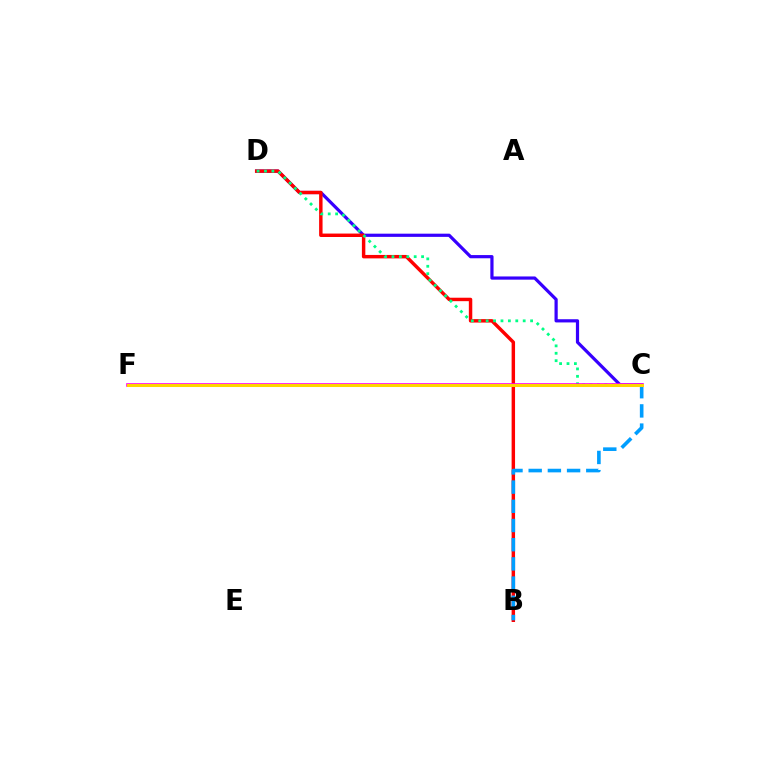{('C', 'D'): [{'color': '#3700ff', 'line_style': 'solid', 'thickness': 2.31}, {'color': '#00ff86', 'line_style': 'dotted', 'thickness': 2.01}], ('B', 'D'): [{'color': '#ff0000', 'line_style': 'solid', 'thickness': 2.48}], ('B', 'C'): [{'color': '#009eff', 'line_style': 'dashed', 'thickness': 2.61}], ('C', 'F'): [{'color': '#ff00ed', 'line_style': 'solid', 'thickness': 2.62}, {'color': '#4fff00', 'line_style': 'solid', 'thickness': 2.06}, {'color': '#ffd500', 'line_style': 'solid', 'thickness': 2.18}]}